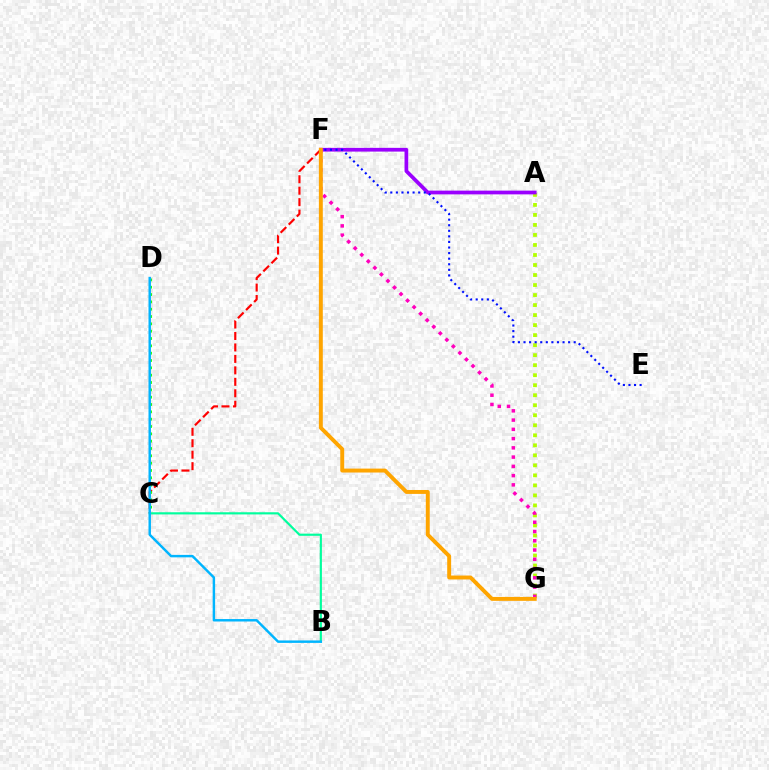{('A', 'G'): [{'color': '#b3ff00', 'line_style': 'dotted', 'thickness': 2.72}], ('A', 'F'): [{'color': '#9b00ff', 'line_style': 'solid', 'thickness': 2.69}], ('F', 'G'): [{'color': '#ff00bd', 'line_style': 'dotted', 'thickness': 2.51}, {'color': '#ffa500', 'line_style': 'solid', 'thickness': 2.83}], ('C', 'F'): [{'color': '#ff0000', 'line_style': 'dashed', 'thickness': 1.56}], ('C', 'D'): [{'color': '#08ff00', 'line_style': 'dotted', 'thickness': 1.99}], ('E', 'F'): [{'color': '#0010ff', 'line_style': 'dotted', 'thickness': 1.51}], ('B', 'C'): [{'color': '#00ff9d', 'line_style': 'solid', 'thickness': 1.56}], ('B', 'D'): [{'color': '#00b5ff', 'line_style': 'solid', 'thickness': 1.77}]}